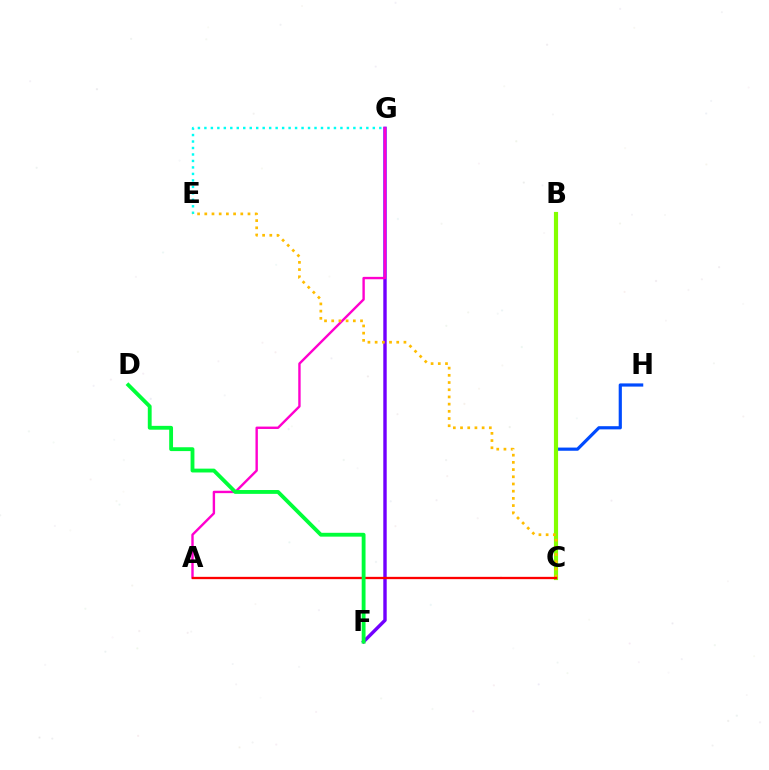{('C', 'H'): [{'color': '#004bff', 'line_style': 'solid', 'thickness': 2.29}], ('F', 'G'): [{'color': '#7200ff', 'line_style': 'solid', 'thickness': 2.46}], ('B', 'C'): [{'color': '#84ff00', 'line_style': 'solid', 'thickness': 2.99}], ('E', 'G'): [{'color': '#00fff6', 'line_style': 'dotted', 'thickness': 1.76}], ('A', 'G'): [{'color': '#ff00cf', 'line_style': 'solid', 'thickness': 1.73}], ('C', 'E'): [{'color': '#ffbd00', 'line_style': 'dotted', 'thickness': 1.96}], ('A', 'C'): [{'color': '#ff0000', 'line_style': 'solid', 'thickness': 1.66}], ('D', 'F'): [{'color': '#00ff39', 'line_style': 'solid', 'thickness': 2.77}]}